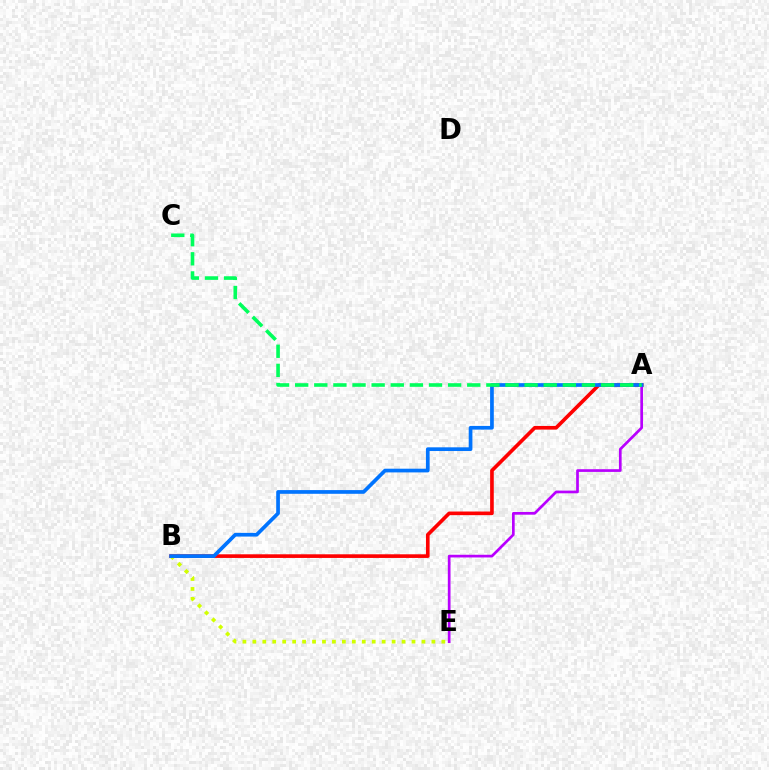{('A', 'B'): [{'color': '#ff0000', 'line_style': 'solid', 'thickness': 2.62}, {'color': '#0074ff', 'line_style': 'solid', 'thickness': 2.67}], ('B', 'E'): [{'color': '#d1ff00', 'line_style': 'dotted', 'thickness': 2.7}], ('A', 'E'): [{'color': '#b900ff', 'line_style': 'solid', 'thickness': 1.95}], ('A', 'C'): [{'color': '#00ff5c', 'line_style': 'dashed', 'thickness': 2.6}]}